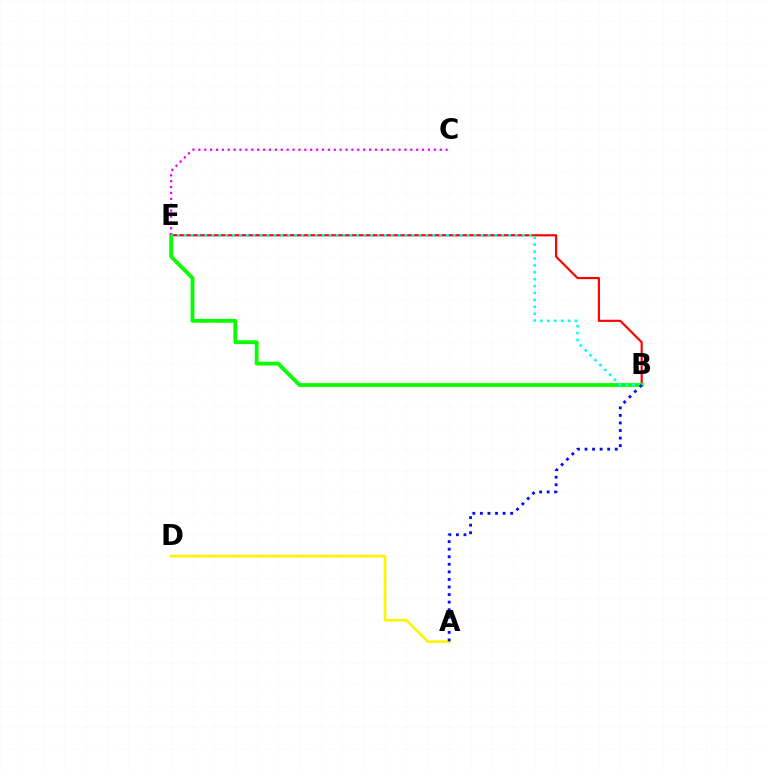{('B', 'E'): [{'color': '#ff0000', 'line_style': 'solid', 'thickness': 1.56}, {'color': '#08ff00', 'line_style': 'solid', 'thickness': 2.73}, {'color': '#00fff6', 'line_style': 'dotted', 'thickness': 1.88}], ('A', 'D'): [{'color': '#fcf500', 'line_style': 'solid', 'thickness': 1.89}], ('C', 'E'): [{'color': '#ee00ff', 'line_style': 'dotted', 'thickness': 1.6}], ('A', 'B'): [{'color': '#0010ff', 'line_style': 'dotted', 'thickness': 2.05}]}